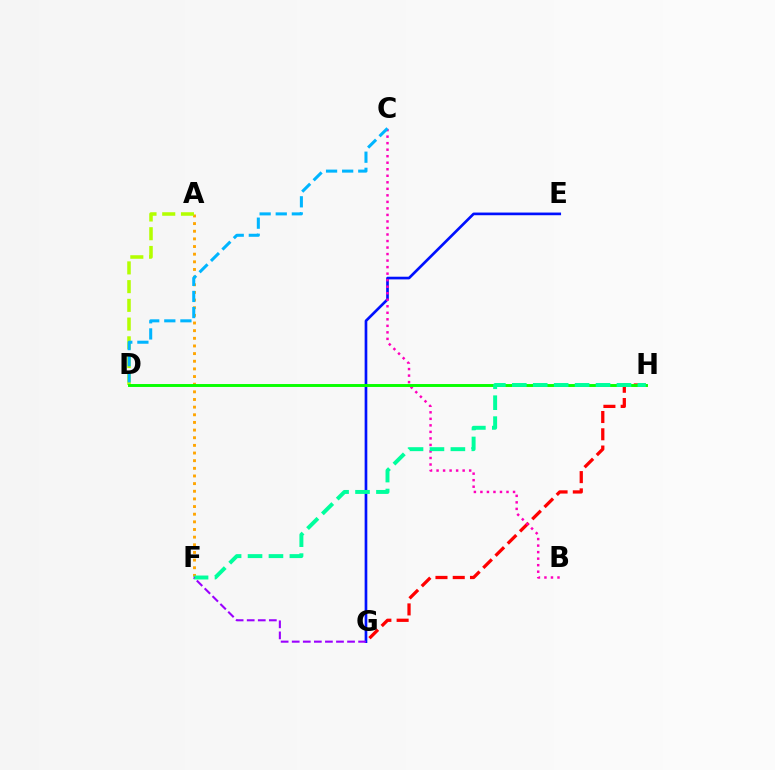{('A', 'F'): [{'color': '#ffa500', 'line_style': 'dotted', 'thickness': 2.08}], ('E', 'G'): [{'color': '#0010ff', 'line_style': 'solid', 'thickness': 1.92}], ('A', 'D'): [{'color': '#b3ff00', 'line_style': 'dashed', 'thickness': 2.54}], ('G', 'H'): [{'color': '#ff0000', 'line_style': 'dashed', 'thickness': 2.35}], ('B', 'C'): [{'color': '#ff00bd', 'line_style': 'dotted', 'thickness': 1.77}], ('D', 'H'): [{'color': '#08ff00', 'line_style': 'solid', 'thickness': 2.1}], ('F', 'H'): [{'color': '#00ff9d', 'line_style': 'dashed', 'thickness': 2.84}], ('C', 'D'): [{'color': '#00b5ff', 'line_style': 'dashed', 'thickness': 2.19}], ('F', 'G'): [{'color': '#9b00ff', 'line_style': 'dashed', 'thickness': 1.5}]}